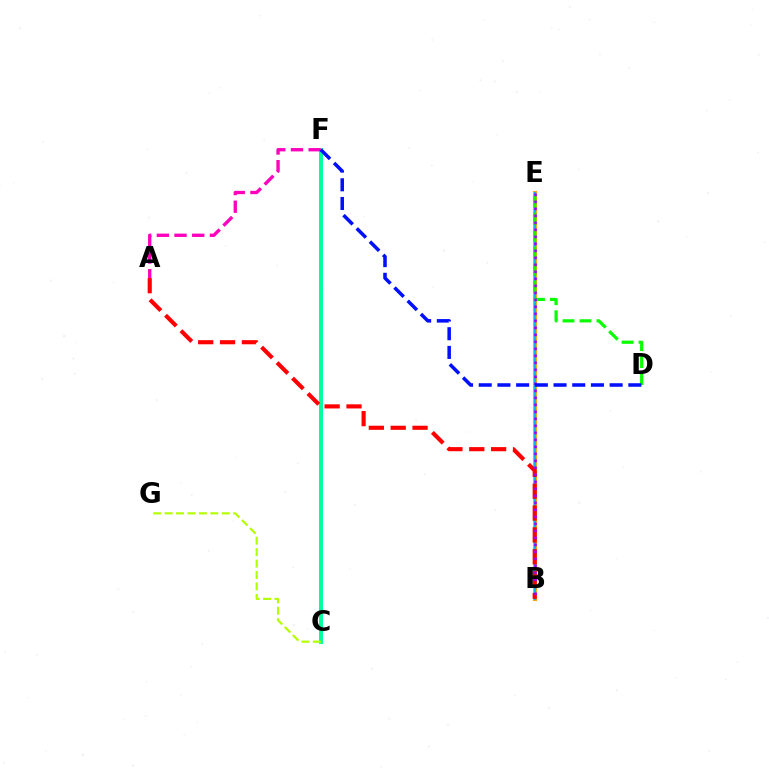{('C', 'F'): [{'color': '#00ff9d', 'line_style': 'solid', 'thickness': 2.83}], ('A', 'F'): [{'color': '#ff00bd', 'line_style': 'dashed', 'thickness': 2.4}], ('B', 'E'): [{'color': '#ffa500', 'line_style': 'solid', 'thickness': 2.94}, {'color': '#00b5ff', 'line_style': 'solid', 'thickness': 1.51}, {'color': '#9b00ff', 'line_style': 'dotted', 'thickness': 1.9}], ('D', 'E'): [{'color': '#08ff00', 'line_style': 'dashed', 'thickness': 2.31}], ('A', 'B'): [{'color': '#ff0000', 'line_style': 'dashed', 'thickness': 2.97}], ('C', 'G'): [{'color': '#b3ff00', 'line_style': 'dashed', 'thickness': 1.55}], ('D', 'F'): [{'color': '#0010ff', 'line_style': 'dashed', 'thickness': 2.54}]}